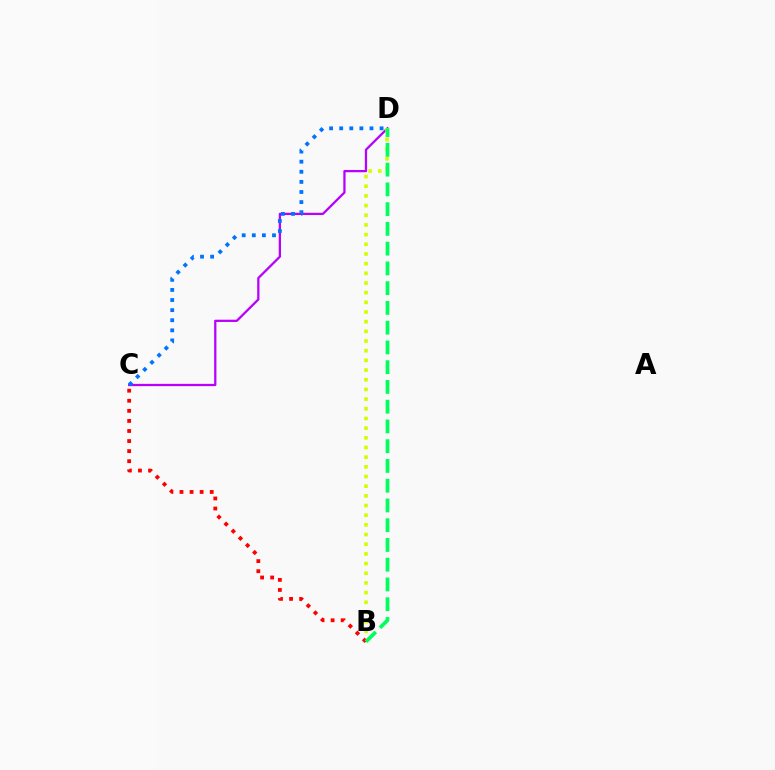{('C', 'D'): [{'color': '#b900ff', 'line_style': 'solid', 'thickness': 1.63}, {'color': '#0074ff', 'line_style': 'dotted', 'thickness': 2.74}], ('B', 'D'): [{'color': '#d1ff00', 'line_style': 'dotted', 'thickness': 2.63}, {'color': '#00ff5c', 'line_style': 'dashed', 'thickness': 2.68}], ('B', 'C'): [{'color': '#ff0000', 'line_style': 'dotted', 'thickness': 2.74}]}